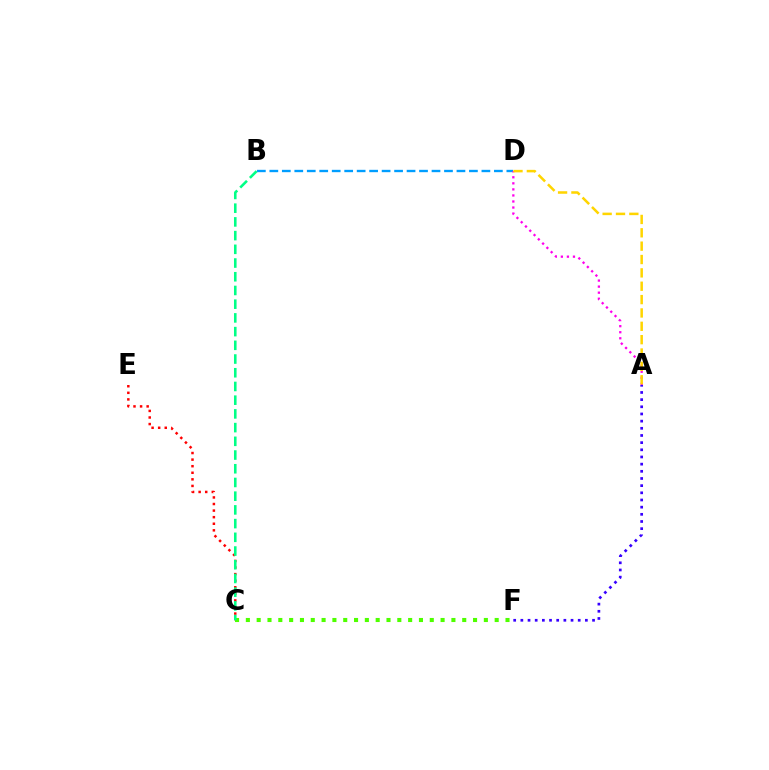{('B', 'D'): [{'color': '#009eff', 'line_style': 'dashed', 'thickness': 1.69}], ('A', 'D'): [{'color': '#ff00ed', 'line_style': 'dotted', 'thickness': 1.64}, {'color': '#ffd500', 'line_style': 'dashed', 'thickness': 1.81}], ('C', 'E'): [{'color': '#ff0000', 'line_style': 'dotted', 'thickness': 1.79}], ('C', 'F'): [{'color': '#4fff00', 'line_style': 'dotted', 'thickness': 2.94}], ('B', 'C'): [{'color': '#00ff86', 'line_style': 'dashed', 'thickness': 1.86}], ('A', 'F'): [{'color': '#3700ff', 'line_style': 'dotted', 'thickness': 1.95}]}